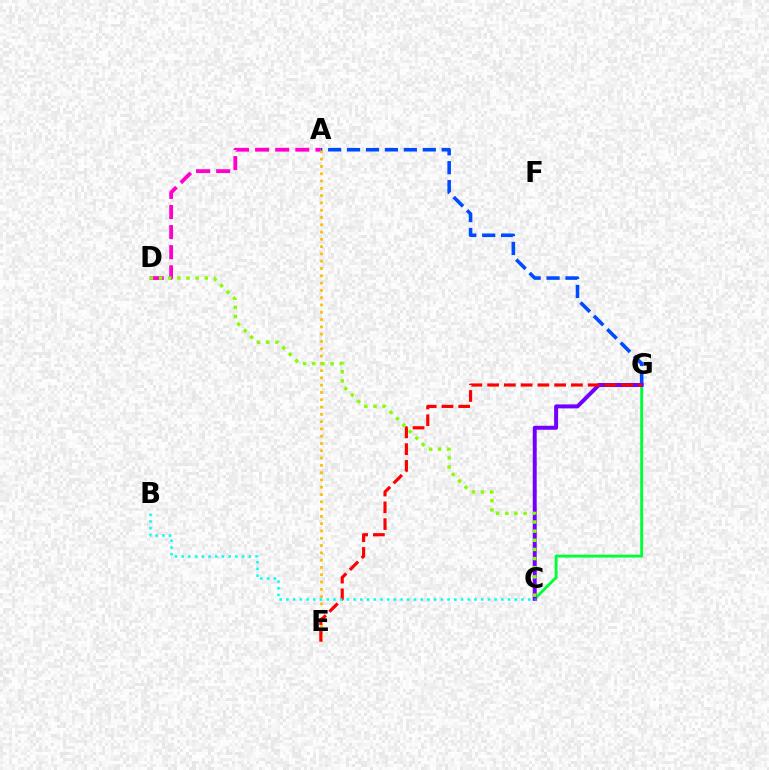{('A', 'G'): [{'color': '#004bff', 'line_style': 'dashed', 'thickness': 2.57}], ('C', 'G'): [{'color': '#00ff39', 'line_style': 'solid', 'thickness': 2.1}, {'color': '#7200ff', 'line_style': 'solid', 'thickness': 2.86}], ('A', 'D'): [{'color': '#ff00cf', 'line_style': 'dashed', 'thickness': 2.73}], ('A', 'E'): [{'color': '#ffbd00', 'line_style': 'dotted', 'thickness': 1.98}], ('E', 'G'): [{'color': '#ff0000', 'line_style': 'dashed', 'thickness': 2.28}], ('C', 'D'): [{'color': '#84ff00', 'line_style': 'dotted', 'thickness': 2.48}], ('B', 'C'): [{'color': '#00fff6', 'line_style': 'dotted', 'thickness': 1.82}]}